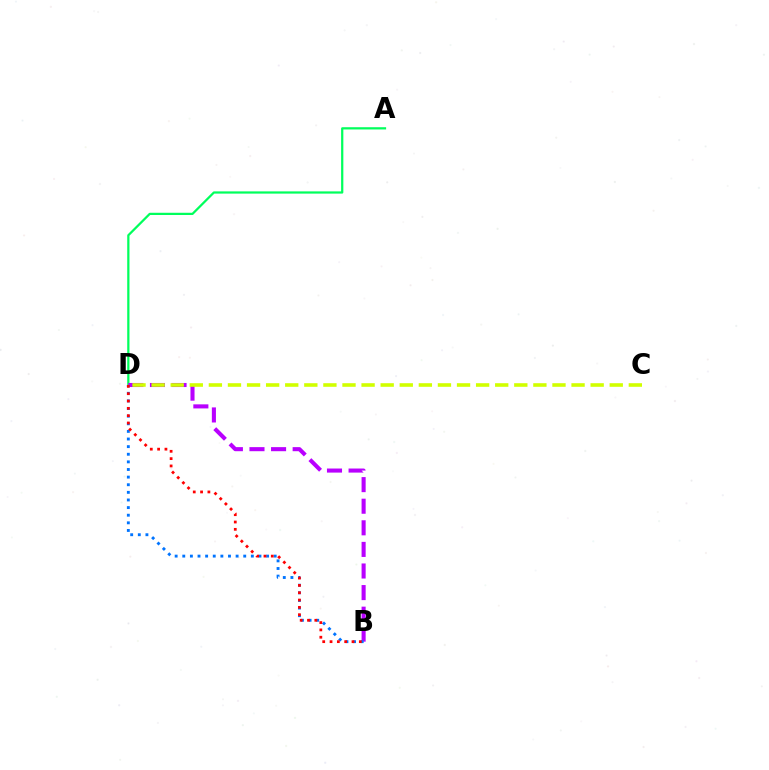{('A', 'D'): [{'color': '#00ff5c', 'line_style': 'solid', 'thickness': 1.61}], ('B', 'D'): [{'color': '#b900ff', 'line_style': 'dashed', 'thickness': 2.93}, {'color': '#0074ff', 'line_style': 'dotted', 'thickness': 2.07}, {'color': '#ff0000', 'line_style': 'dotted', 'thickness': 1.99}], ('C', 'D'): [{'color': '#d1ff00', 'line_style': 'dashed', 'thickness': 2.59}]}